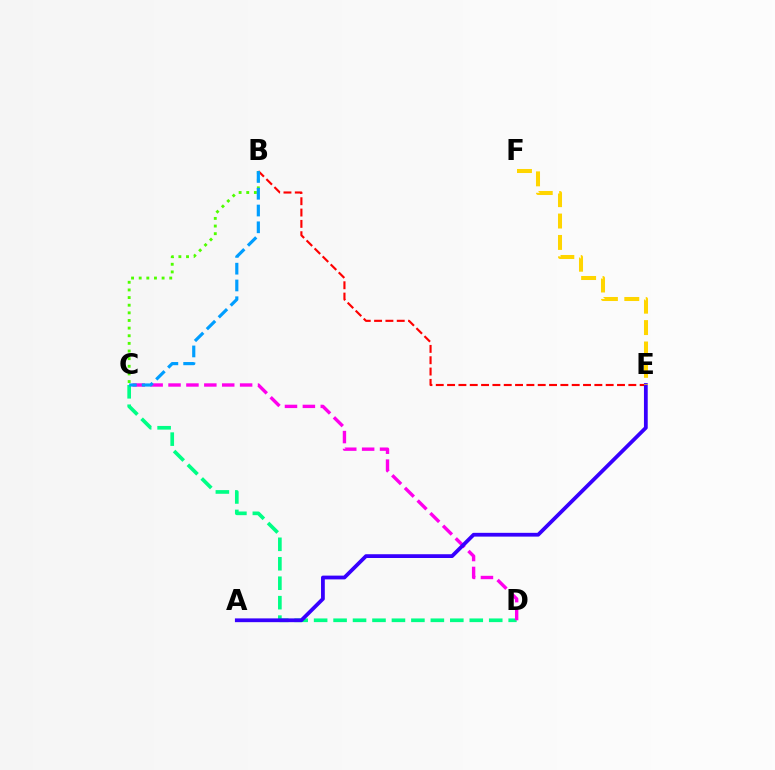{('C', 'D'): [{'color': '#00ff86', 'line_style': 'dashed', 'thickness': 2.64}, {'color': '#ff00ed', 'line_style': 'dashed', 'thickness': 2.43}], ('B', 'E'): [{'color': '#ff0000', 'line_style': 'dashed', 'thickness': 1.54}], ('A', 'E'): [{'color': '#3700ff', 'line_style': 'solid', 'thickness': 2.72}], ('B', 'C'): [{'color': '#4fff00', 'line_style': 'dotted', 'thickness': 2.07}, {'color': '#009eff', 'line_style': 'dashed', 'thickness': 2.28}], ('E', 'F'): [{'color': '#ffd500', 'line_style': 'dashed', 'thickness': 2.91}]}